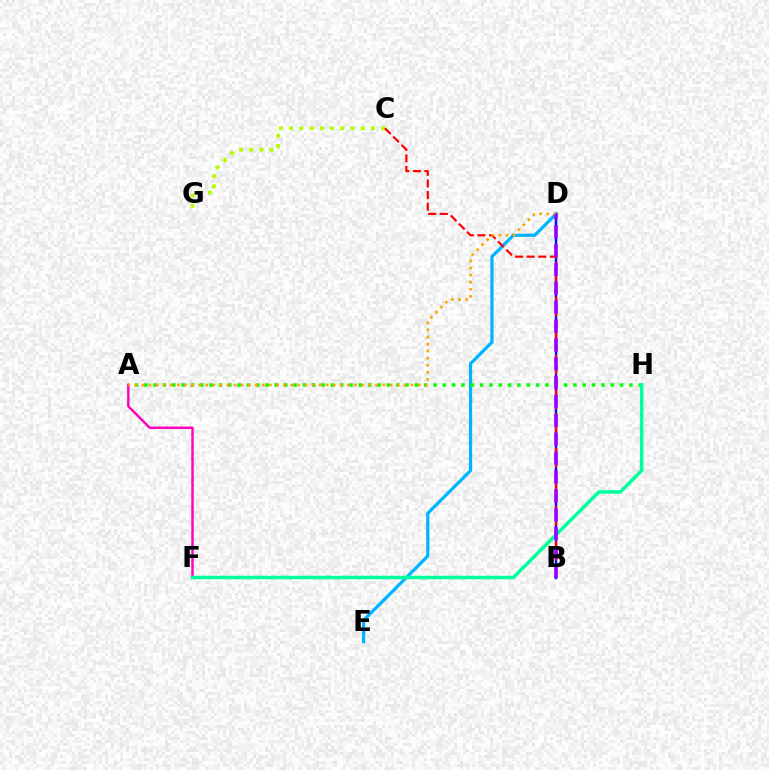{('D', 'E'): [{'color': '#00b5ff', 'line_style': 'solid', 'thickness': 2.32}], ('A', 'H'): [{'color': '#08ff00', 'line_style': 'dotted', 'thickness': 2.53}], ('B', 'D'): [{'color': '#0010ff', 'line_style': 'solid', 'thickness': 1.76}, {'color': '#9b00ff', 'line_style': 'dashed', 'thickness': 2.56}], ('C', 'G'): [{'color': '#b3ff00', 'line_style': 'dotted', 'thickness': 2.78}], ('A', 'F'): [{'color': '#ff00bd', 'line_style': 'solid', 'thickness': 1.75}], ('B', 'C'): [{'color': '#ff0000', 'line_style': 'dashed', 'thickness': 1.58}], ('A', 'D'): [{'color': '#ffa500', 'line_style': 'dotted', 'thickness': 1.92}], ('F', 'H'): [{'color': '#00ff9d', 'line_style': 'solid', 'thickness': 2.52}]}